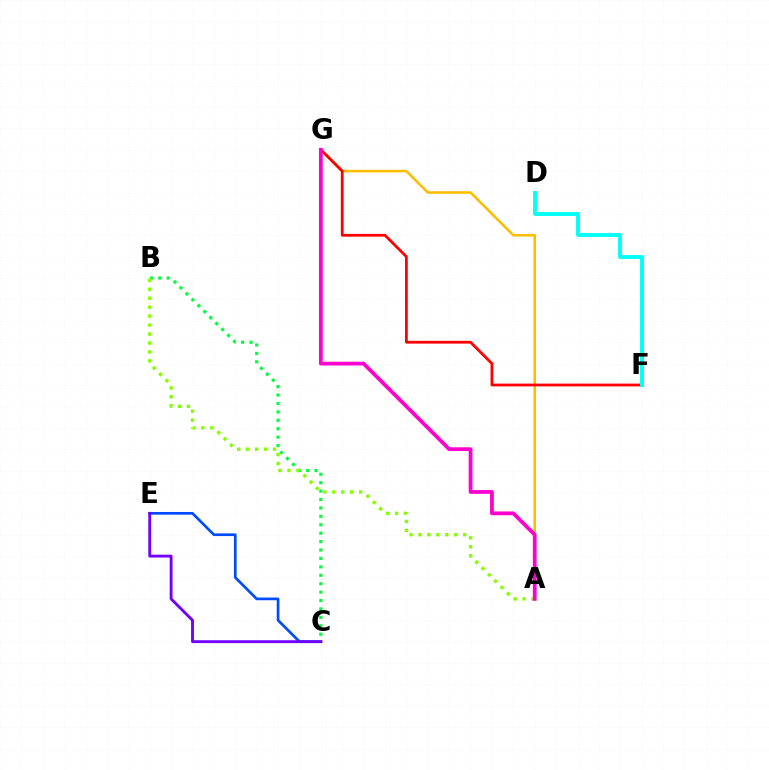{('B', 'C'): [{'color': '#00ff39', 'line_style': 'dotted', 'thickness': 2.29}], ('C', 'E'): [{'color': '#004bff', 'line_style': 'solid', 'thickness': 1.94}, {'color': '#7200ff', 'line_style': 'solid', 'thickness': 2.06}], ('A', 'G'): [{'color': '#ffbd00', 'line_style': 'solid', 'thickness': 1.84}, {'color': '#ff00cf', 'line_style': 'solid', 'thickness': 2.71}], ('F', 'G'): [{'color': '#ff0000', 'line_style': 'solid', 'thickness': 2.0}], ('A', 'B'): [{'color': '#84ff00', 'line_style': 'dotted', 'thickness': 2.43}], ('D', 'F'): [{'color': '#00fff6', 'line_style': 'solid', 'thickness': 2.79}]}